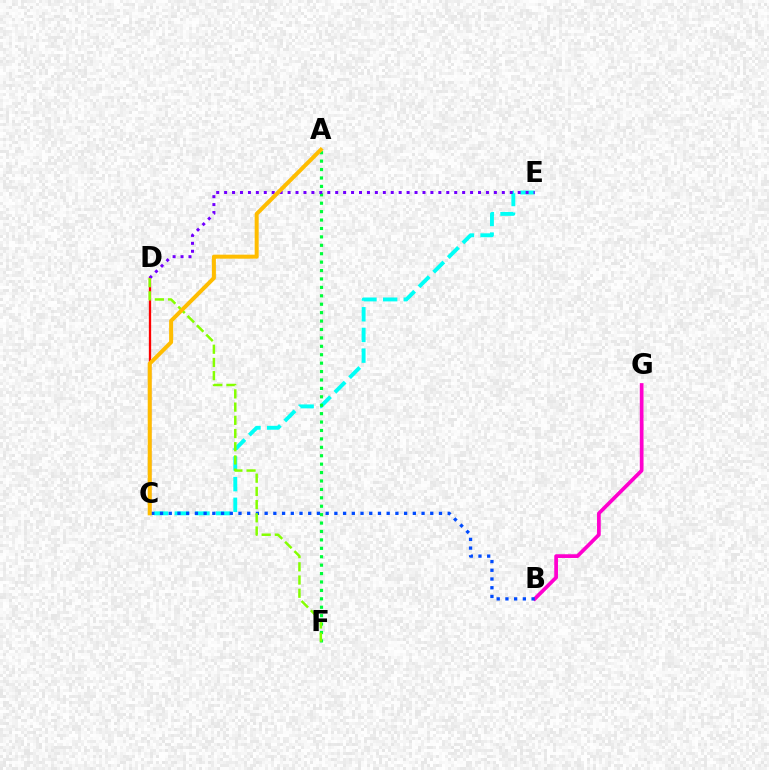{('C', 'E'): [{'color': '#00fff6', 'line_style': 'dashed', 'thickness': 2.81}], ('C', 'D'): [{'color': '#ff0000', 'line_style': 'solid', 'thickness': 1.66}], ('B', 'G'): [{'color': '#ff00cf', 'line_style': 'solid', 'thickness': 2.68}], ('B', 'C'): [{'color': '#004bff', 'line_style': 'dotted', 'thickness': 2.37}], ('A', 'F'): [{'color': '#00ff39', 'line_style': 'dotted', 'thickness': 2.29}], ('D', 'E'): [{'color': '#7200ff', 'line_style': 'dotted', 'thickness': 2.16}], ('D', 'F'): [{'color': '#84ff00', 'line_style': 'dashed', 'thickness': 1.79}], ('A', 'C'): [{'color': '#ffbd00', 'line_style': 'solid', 'thickness': 2.88}]}